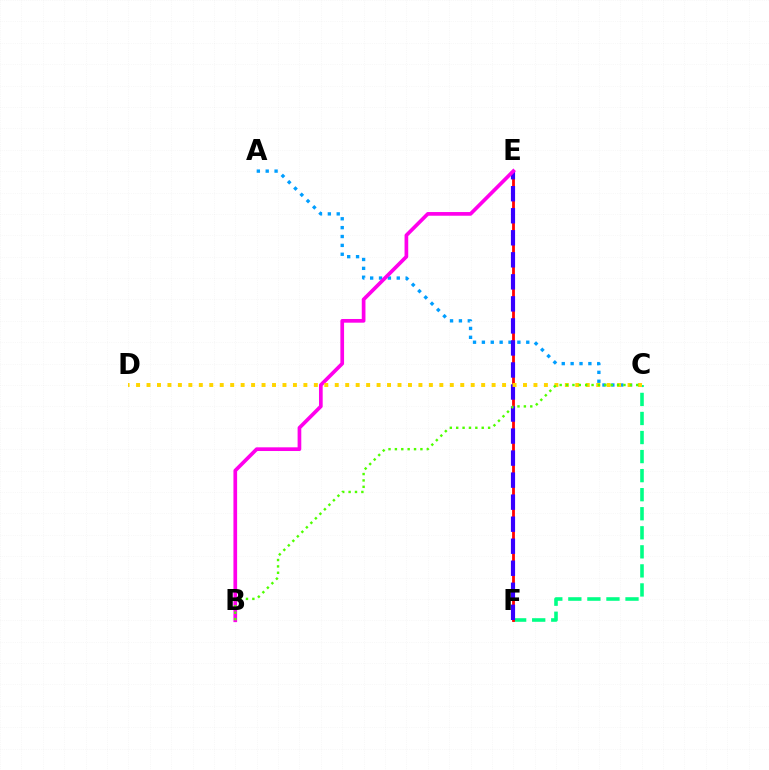{('C', 'F'): [{'color': '#00ff86', 'line_style': 'dashed', 'thickness': 2.59}], ('E', 'F'): [{'color': '#ff0000', 'line_style': 'solid', 'thickness': 2.01}, {'color': '#3700ff', 'line_style': 'dashed', 'thickness': 2.99}], ('A', 'C'): [{'color': '#009eff', 'line_style': 'dotted', 'thickness': 2.41}], ('B', 'E'): [{'color': '#ff00ed', 'line_style': 'solid', 'thickness': 2.66}], ('C', 'D'): [{'color': '#ffd500', 'line_style': 'dotted', 'thickness': 2.84}], ('B', 'C'): [{'color': '#4fff00', 'line_style': 'dotted', 'thickness': 1.73}]}